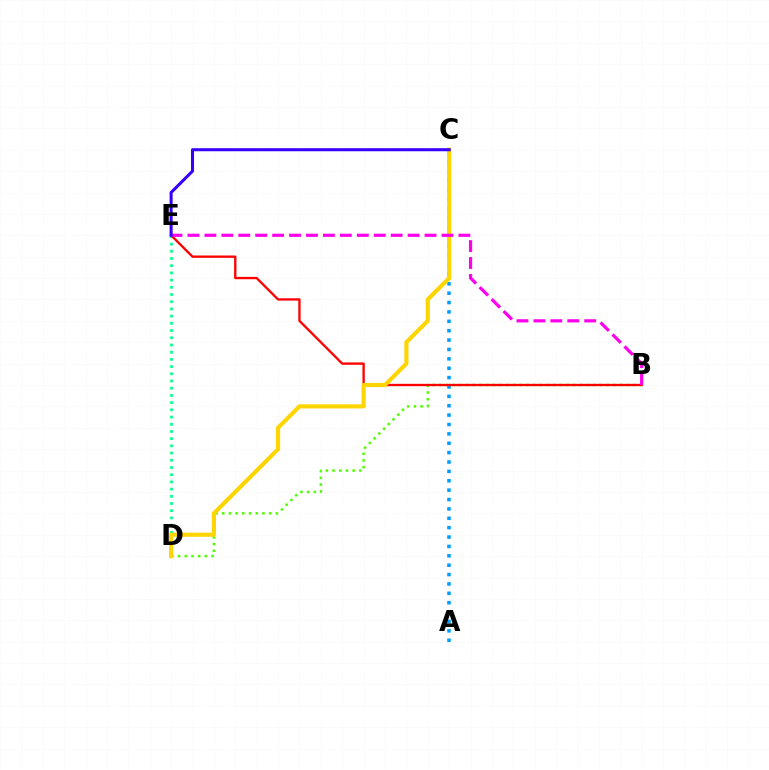{('B', 'D'): [{'color': '#4fff00', 'line_style': 'dotted', 'thickness': 1.82}], ('A', 'C'): [{'color': '#009eff', 'line_style': 'dotted', 'thickness': 2.55}], ('D', 'E'): [{'color': '#00ff86', 'line_style': 'dotted', 'thickness': 1.96}], ('B', 'E'): [{'color': '#ff0000', 'line_style': 'solid', 'thickness': 1.68}, {'color': '#ff00ed', 'line_style': 'dashed', 'thickness': 2.3}], ('C', 'D'): [{'color': '#ffd500', 'line_style': 'solid', 'thickness': 2.97}], ('C', 'E'): [{'color': '#3700ff', 'line_style': 'solid', 'thickness': 2.2}]}